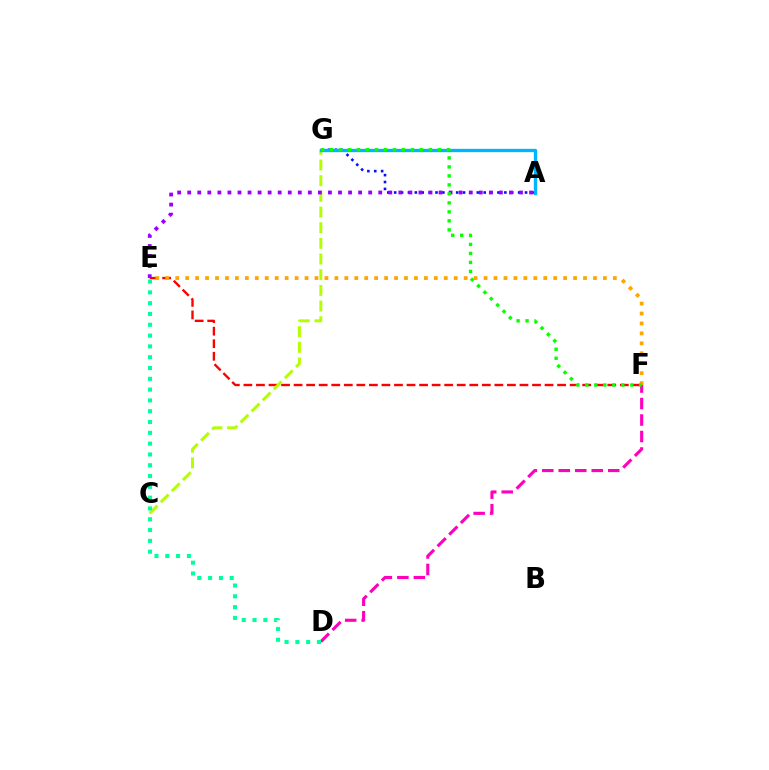{('D', 'F'): [{'color': '#ff00bd', 'line_style': 'dashed', 'thickness': 2.24}], ('A', 'G'): [{'color': '#0010ff', 'line_style': 'dotted', 'thickness': 1.87}, {'color': '#00b5ff', 'line_style': 'solid', 'thickness': 2.4}], ('E', 'F'): [{'color': '#ff0000', 'line_style': 'dashed', 'thickness': 1.7}, {'color': '#ffa500', 'line_style': 'dotted', 'thickness': 2.7}], ('C', 'G'): [{'color': '#b3ff00', 'line_style': 'dashed', 'thickness': 2.13}], ('A', 'E'): [{'color': '#9b00ff', 'line_style': 'dotted', 'thickness': 2.73}], ('D', 'E'): [{'color': '#00ff9d', 'line_style': 'dotted', 'thickness': 2.94}], ('F', 'G'): [{'color': '#08ff00', 'line_style': 'dotted', 'thickness': 2.44}]}